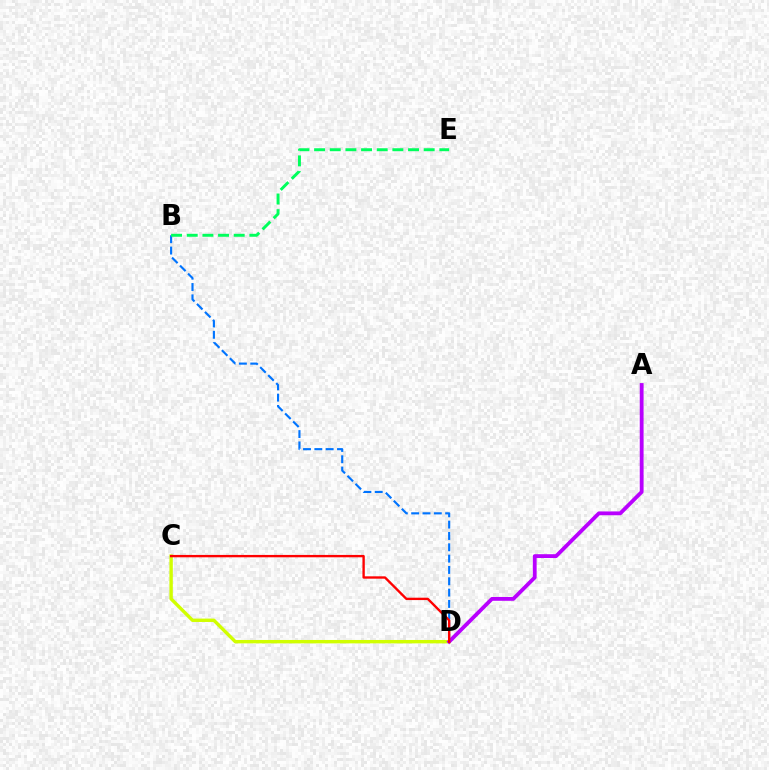{('C', 'D'): [{'color': '#d1ff00', 'line_style': 'solid', 'thickness': 2.44}, {'color': '#ff0000', 'line_style': 'solid', 'thickness': 1.7}], ('B', 'D'): [{'color': '#0074ff', 'line_style': 'dashed', 'thickness': 1.54}], ('A', 'D'): [{'color': '#b900ff', 'line_style': 'solid', 'thickness': 2.75}], ('B', 'E'): [{'color': '#00ff5c', 'line_style': 'dashed', 'thickness': 2.13}]}